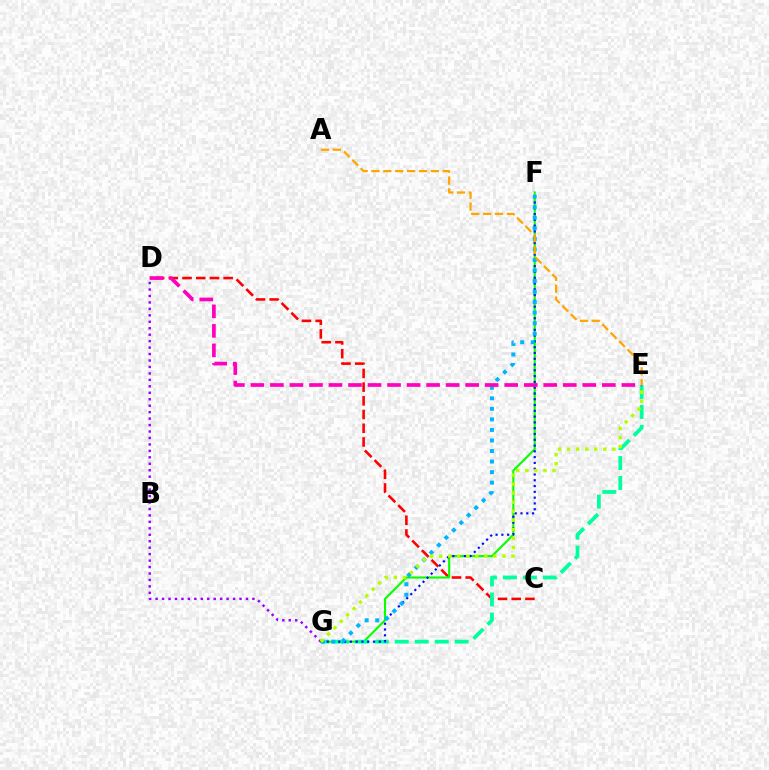{('C', 'D'): [{'color': '#ff0000', 'line_style': 'dashed', 'thickness': 1.86}], ('F', 'G'): [{'color': '#08ff00', 'line_style': 'solid', 'thickness': 1.53}, {'color': '#0010ff', 'line_style': 'dotted', 'thickness': 1.57}, {'color': '#00b5ff', 'line_style': 'dotted', 'thickness': 2.86}], ('E', 'G'): [{'color': '#00ff9d', 'line_style': 'dashed', 'thickness': 2.71}, {'color': '#b3ff00', 'line_style': 'dotted', 'thickness': 2.45}], ('D', 'G'): [{'color': '#9b00ff', 'line_style': 'dotted', 'thickness': 1.75}], ('D', 'E'): [{'color': '#ff00bd', 'line_style': 'dashed', 'thickness': 2.65}], ('A', 'E'): [{'color': '#ffa500', 'line_style': 'dashed', 'thickness': 1.61}]}